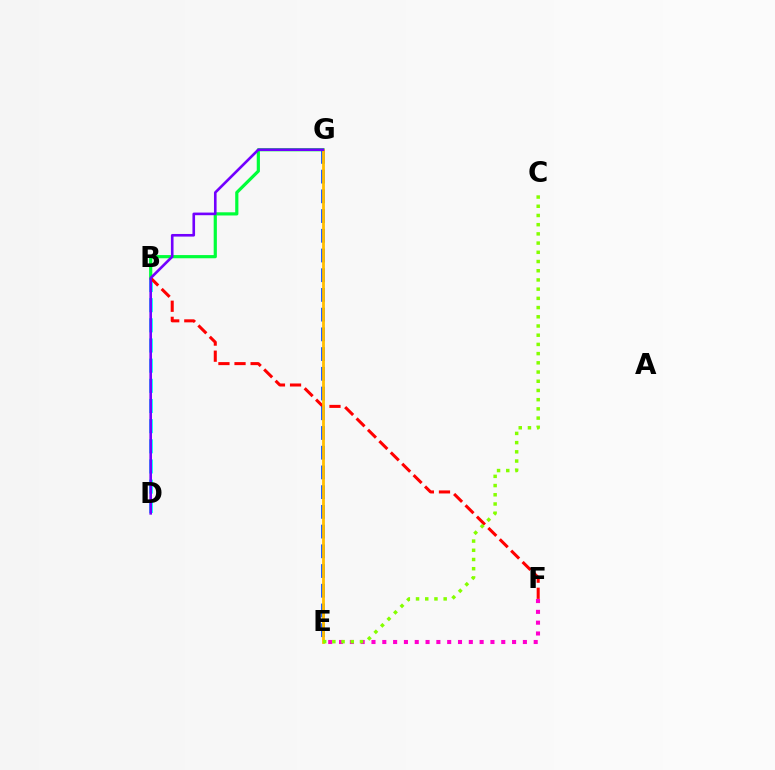{('B', 'D'): [{'color': '#00fff6', 'line_style': 'dashed', 'thickness': 2.74}], ('B', 'G'): [{'color': '#00ff39', 'line_style': 'solid', 'thickness': 2.29}], ('E', 'F'): [{'color': '#ff00cf', 'line_style': 'dotted', 'thickness': 2.94}], ('B', 'F'): [{'color': '#ff0000', 'line_style': 'dashed', 'thickness': 2.19}], ('E', 'G'): [{'color': '#004bff', 'line_style': 'dashed', 'thickness': 2.68}, {'color': '#ffbd00', 'line_style': 'solid', 'thickness': 2.01}], ('D', 'G'): [{'color': '#7200ff', 'line_style': 'solid', 'thickness': 1.89}], ('C', 'E'): [{'color': '#84ff00', 'line_style': 'dotted', 'thickness': 2.5}]}